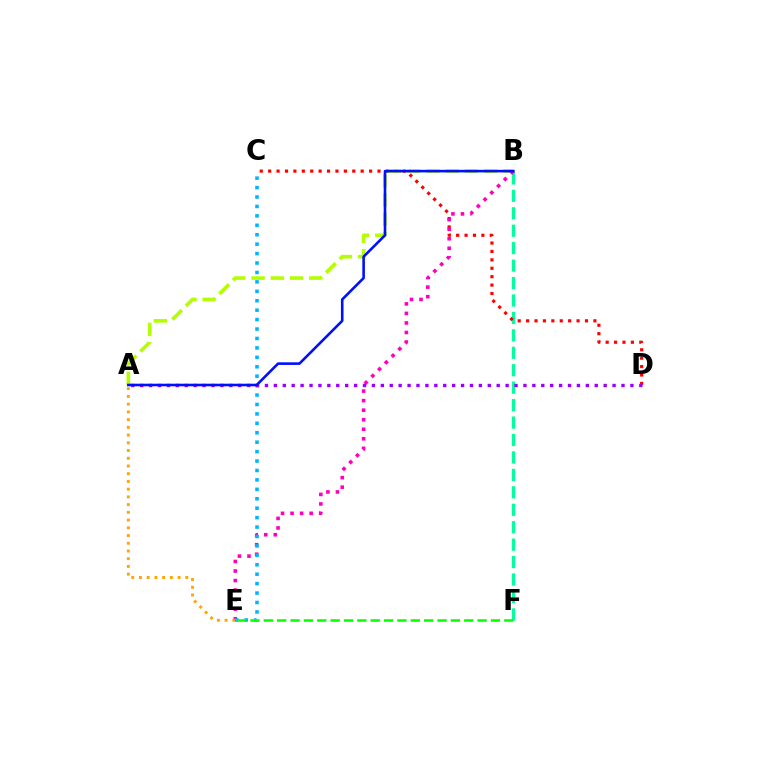{('B', 'F'): [{'color': '#00ff9d', 'line_style': 'dashed', 'thickness': 2.37}], ('C', 'D'): [{'color': '#ff0000', 'line_style': 'dotted', 'thickness': 2.29}], ('A', 'B'): [{'color': '#b3ff00', 'line_style': 'dashed', 'thickness': 2.61}, {'color': '#0010ff', 'line_style': 'solid', 'thickness': 1.87}], ('B', 'E'): [{'color': '#ff00bd', 'line_style': 'dotted', 'thickness': 2.59}], ('A', 'E'): [{'color': '#ffa500', 'line_style': 'dotted', 'thickness': 2.1}], ('C', 'E'): [{'color': '#00b5ff', 'line_style': 'dotted', 'thickness': 2.56}], ('A', 'D'): [{'color': '#9b00ff', 'line_style': 'dotted', 'thickness': 2.42}], ('E', 'F'): [{'color': '#08ff00', 'line_style': 'dashed', 'thickness': 1.82}]}